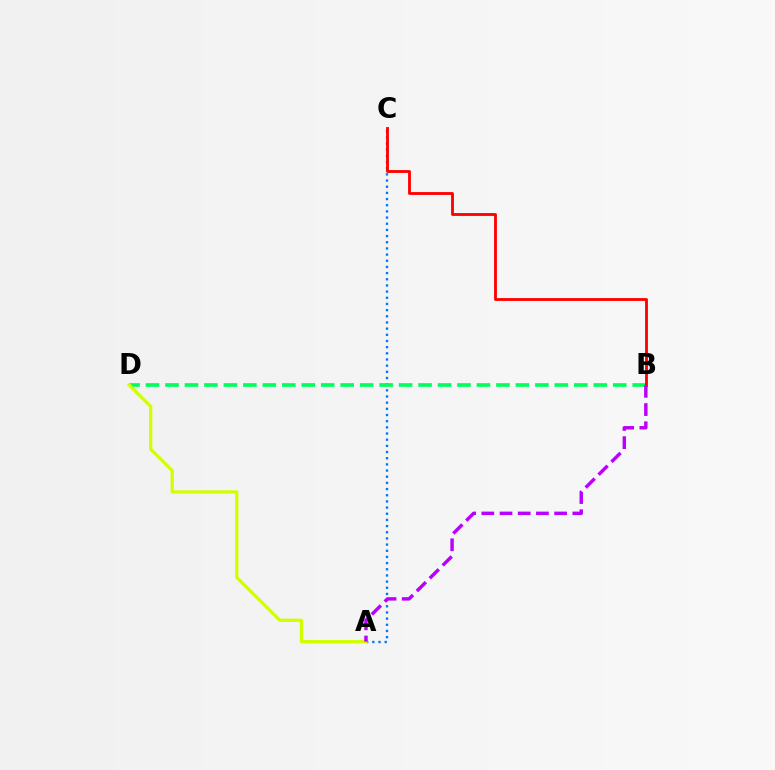{('A', 'C'): [{'color': '#0074ff', 'line_style': 'dotted', 'thickness': 1.68}], ('B', 'D'): [{'color': '#00ff5c', 'line_style': 'dashed', 'thickness': 2.64}], ('A', 'D'): [{'color': '#d1ff00', 'line_style': 'solid', 'thickness': 2.35}], ('B', 'C'): [{'color': '#ff0000', 'line_style': 'solid', 'thickness': 2.04}], ('A', 'B'): [{'color': '#b900ff', 'line_style': 'dashed', 'thickness': 2.47}]}